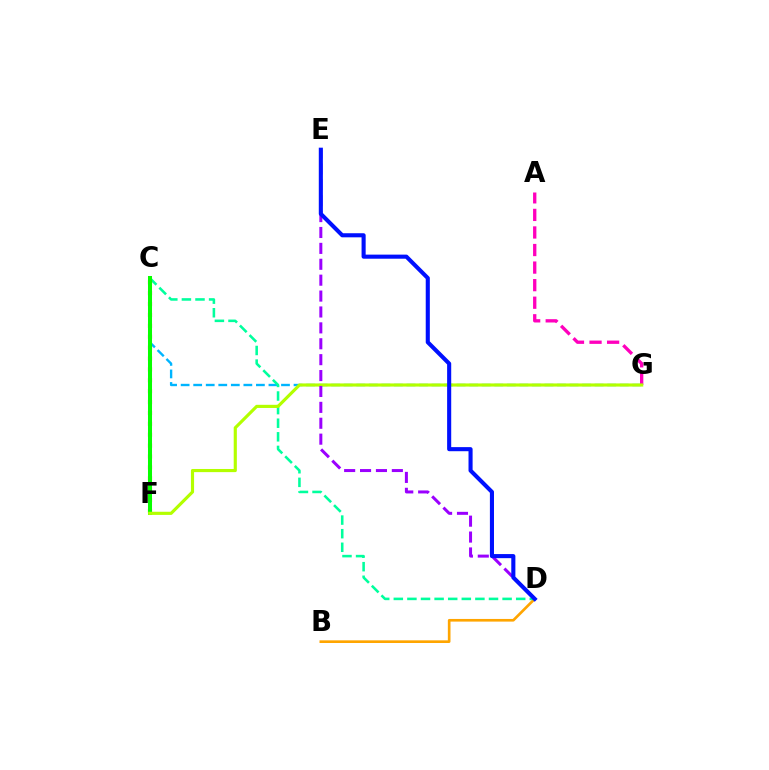{('B', 'D'): [{'color': '#ffa500', 'line_style': 'solid', 'thickness': 1.91}], ('C', 'G'): [{'color': '#00b5ff', 'line_style': 'dashed', 'thickness': 1.7}], ('C', 'D'): [{'color': '#00ff9d', 'line_style': 'dashed', 'thickness': 1.85}], ('C', 'F'): [{'color': '#ff0000', 'line_style': 'dotted', 'thickness': 2.96}, {'color': '#08ff00', 'line_style': 'solid', 'thickness': 2.9}], ('A', 'G'): [{'color': '#ff00bd', 'line_style': 'dashed', 'thickness': 2.39}], ('F', 'G'): [{'color': '#b3ff00', 'line_style': 'solid', 'thickness': 2.27}], ('D', 'E'): [{'color': '#9b00ff', 'line_style': 'dashed', 'thickness': 2.16}, {'color': '#0010ff', 'line_style': 'solid', 'thickness': 2.95}]}